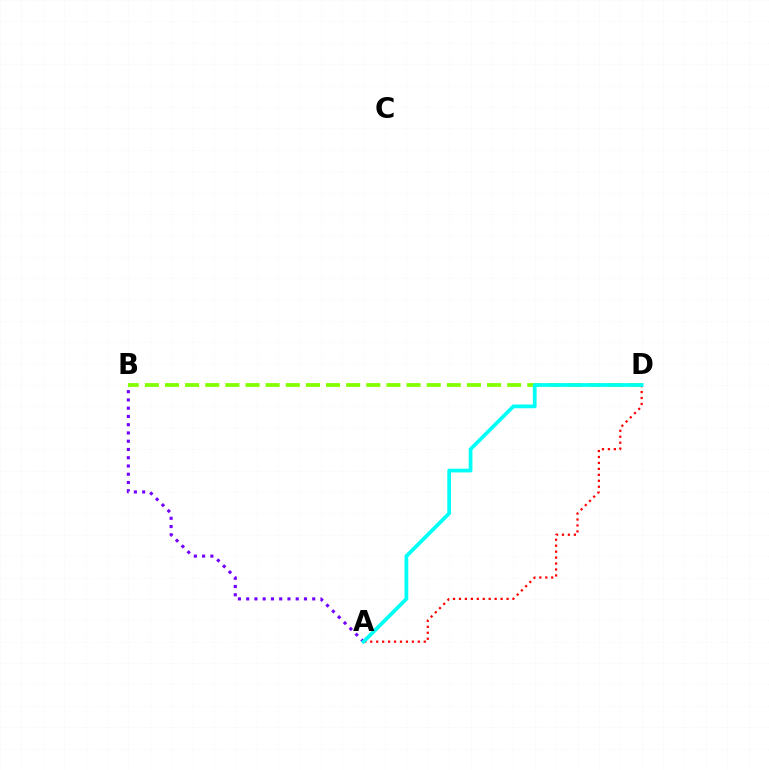{('B', 'D'): [{'color': '#84ff00', 'line_style': 'dashed', 'thickness': 2.73}], ('A', 'B'): [{'color': '#7200ff', 'line_style': 'dotted', 'thickness': 2.24}], ('A', 'D'): [{'color': '#ff0000', 'line_style': 'dotted', 'thickness': 1.62}, {'color': '#00fff6', 'line_style': 'solid', 'thickness': 2.69}]}